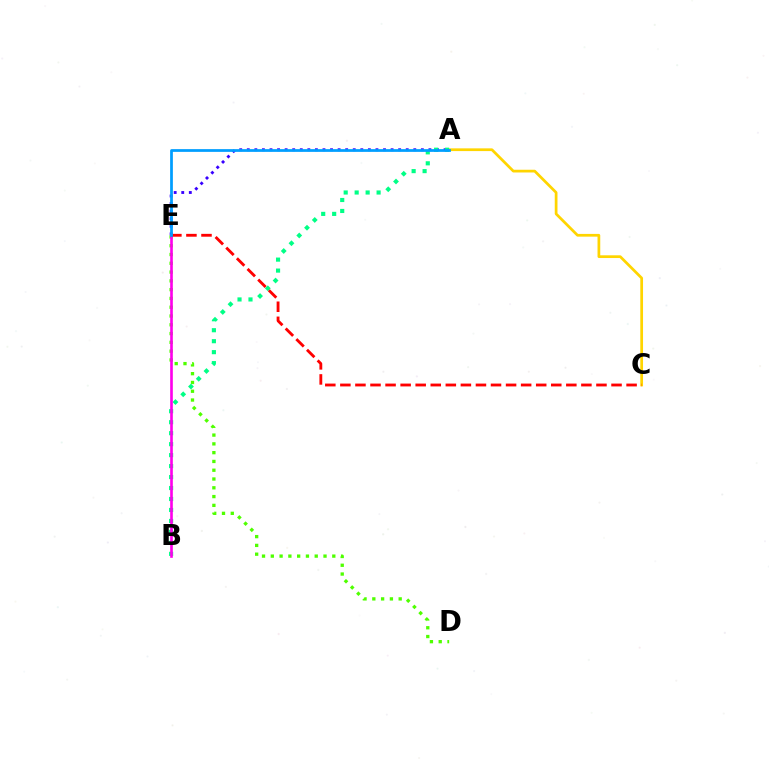{('A', 'C'): [{'color': '#ffd500', 'line_style': 'solid', 'thickness': 1.97}], ('A', 'E'): [{'color': '#3700ff', 'line_style': 'dotted', 'thickness': 2.06}, {'color': '#009eff', 'line_style': 'solid', 'thickness': 1.97}], ('D', 'E'): [{'color': '#4fff00', 'line_style': 'dotted', 'thickness': 2.39}], ('A', 'B'): [{'color': '#00ff86', 'line_style': 'dotted', 'thickness': 2.98}], ('B', 'E'): [{'color': '#ff00ed', 'line_style': 'solid', 'thickness': 1.9}], ('C', 'E'): [{'color': '#ff0000', 'line_style': 'dashed', 'thickness': 2.05}]}